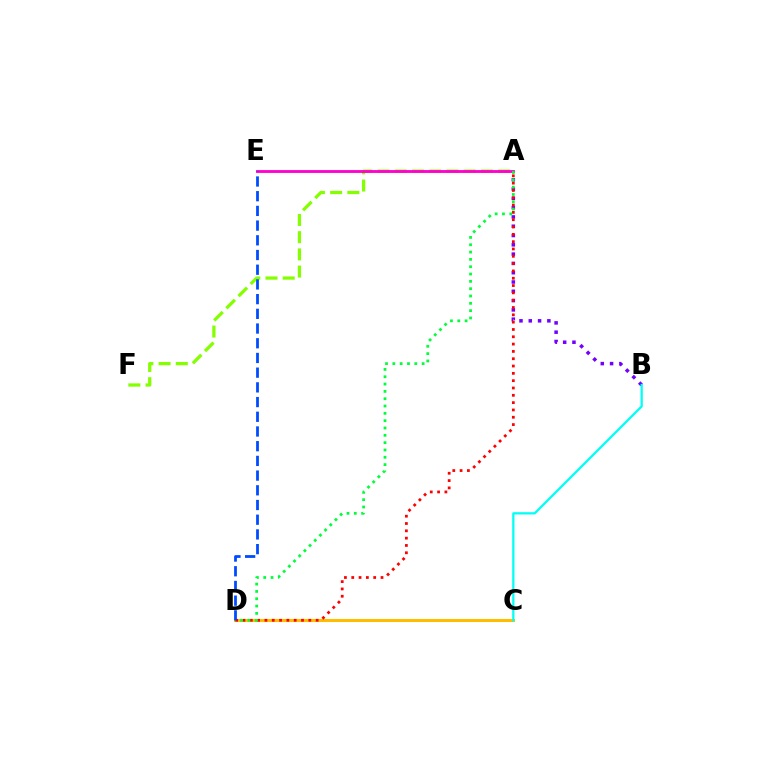{('A', 'B'): [{'color': '#7200ff', 'line_style': 'dotted', 'thickness': 2.53}], ('C', 'D'): [{'color': '#ffbd00', 'line_style': 'solid', 'thickness': 2.19}], ('A', 'F'): [{'color': '#84ff00', 'line_style': 'dashed', 'thickness': 2.34}], ('B', 'C'): [{'color': '#00fff6', 'line_style': 'solid', 'thickness': 1.63}], ('A', 'D'): [{'color': '#ff0000', 'line_style': 'dotted', 'thickness': 1.99}, {'color': '#00ff39', 'line_style': 'dotted', 'thickness': 1.99}], ('A', 'E'): [{'color': '#ff00cf', 'line_style': 'solid', 'thickness': 2.05}], ('D', 'E'): [{'color': '#004bff', 'line_style': 'dashed', 'thickness': 2.0}]}